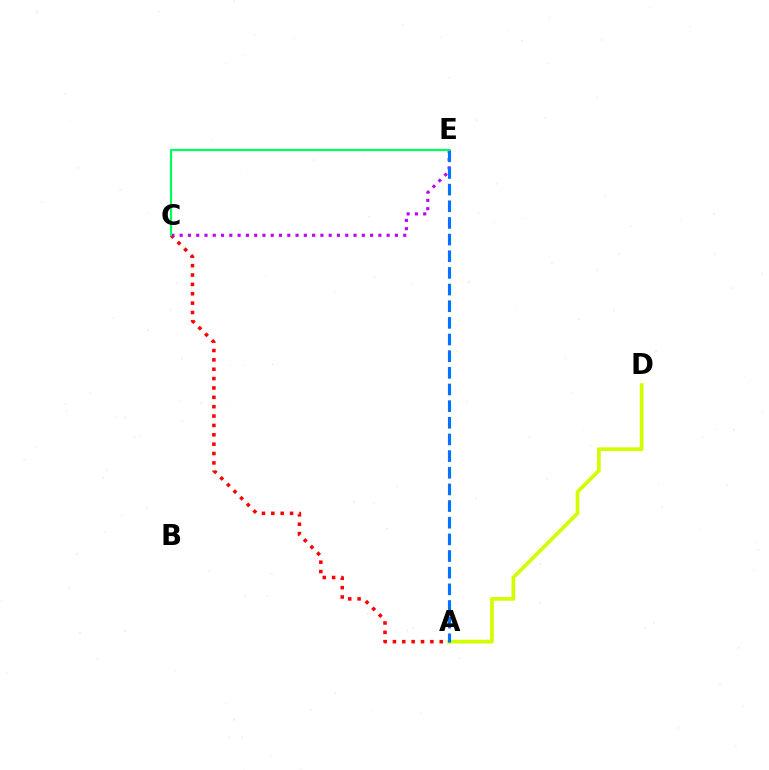{('A', 'D'): [{'color': '#d1ff00', 'line_style': 'solid', 'thickness': 2.69}], ('A', 'C'): [{'color': '#ff0000', 'line_style': 'dotted', 'thickness': 2.55}], ('C', 'E'): [{'color': '#b900ff', 'line_style': 'dotted', 'thickness': 2.25}, {'color': '#00ff5c', 'line_style': 'solid', 'thickness': 1.59}], ('A', 'E'): [{'color': '#0074ff', 'line_style': 'dashed', 'thickness': 2.26}]}